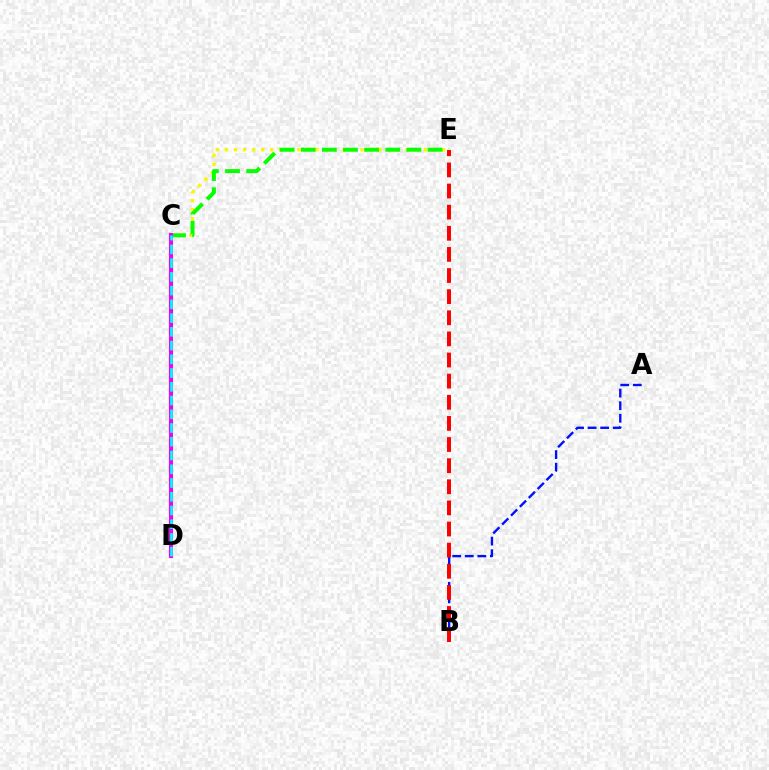{('C', 'E'): [{'color': '#fcf500', 'line_style': 'dotted', 'thickness': 2.46}, {'color': '#08ff00', 'line_style': 'dashed', 'thickness': 2.87}], ('C', 'D'): [{'color': '#ee00ff', 'line_style': 'solid', 'thickness': 2.92}, {'color': '#00fff6', 'line_style': 'dashed', 'thickness': 1.87}], ('A', 'B'): [{'color': '#0010ff', 'line_style': 'dashed', 'thickness': 1.71}], ('B', 'E'): [{'color': '#ff0000', 'line_style': 'dashed', 'thickness': 2.87}]}